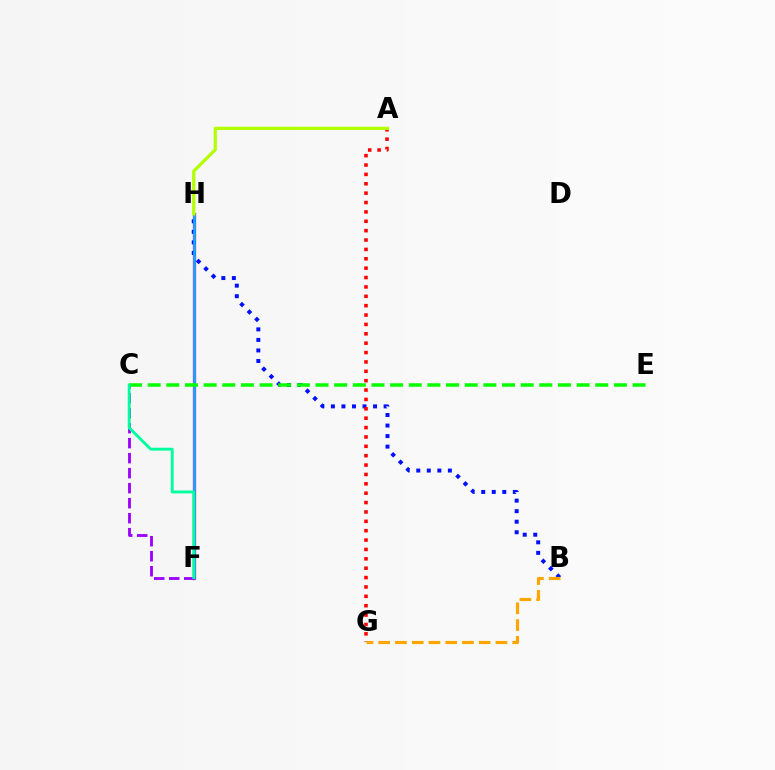{('F', 'H'): [{'color': '#ff00bd', 'line_style': 'solid', 'thickness': 2.35}, {'color': '#00b5ff', 'line_style': 'solid', 'thickness': 1.81}], ('B', 'H'): [{'color': '#0010ff', 'line_style': 'dotted', 'thickness': 2.86}], ('A', 'G'): [{'color': '#ff0000', 'line_style': 'dotted', 'thickness': 2.55}], ('B', 'G'): [{'color': '#ffa500', 'line_style': 'dashed', 'thickness': 2.27}], ('A', 'H'): [{'color': '#b3ff00', 'line_style': 'solid', 'thickness': 2.33}], ('C', 'F'): [{'color': '#9b00ff', 'line_style': 'dashed', 'thickness': 2.04}, {'color': '#00ff9d', 'line_style': 'solid', 'thickness': 2.07}], ('C', 'E'): [{'color': '#08ff00', 'line_style': 'dashed', 'thickness': 2.53}]}